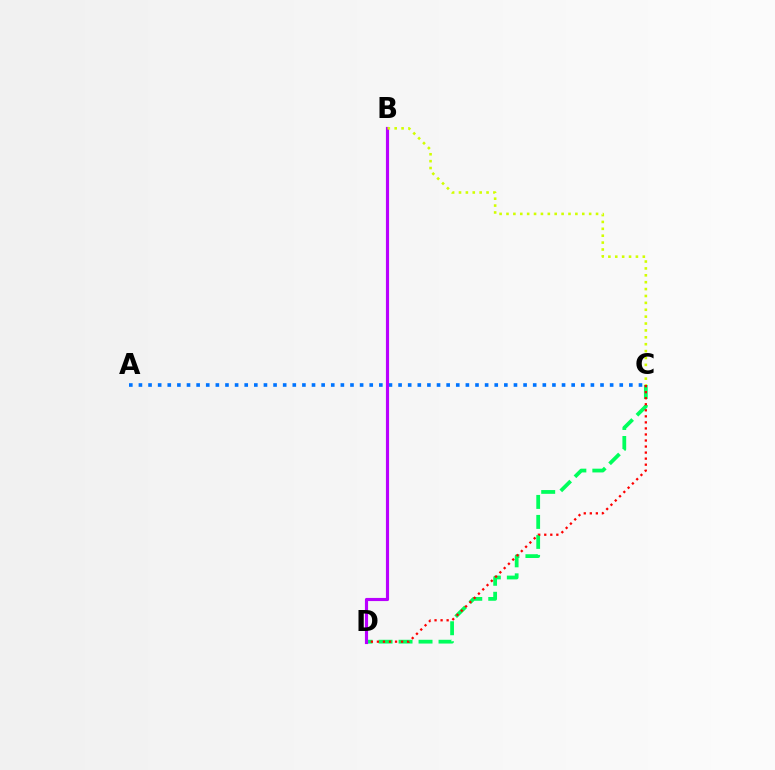{('C', 'D'): [{'color': '#00ff5c', 'line_style': 'dashed', 'thickness': 2.72}, {'color': '#ff0000', 'line_style': 'dotted', 'thickness': 1.64}], ('A', 'C'): [{'color': '#0074ff', 'line_style': 'dotted', 'thickness': 2.61}], ('B', 'D'): [{'color': '#b900ff', 'line_style': 'solid', 'thickness': 2.26}], ('B', 'C'): [{'color': '#d1ff00', 'line_style': 'dotted', 'thickness': 1.87}]}